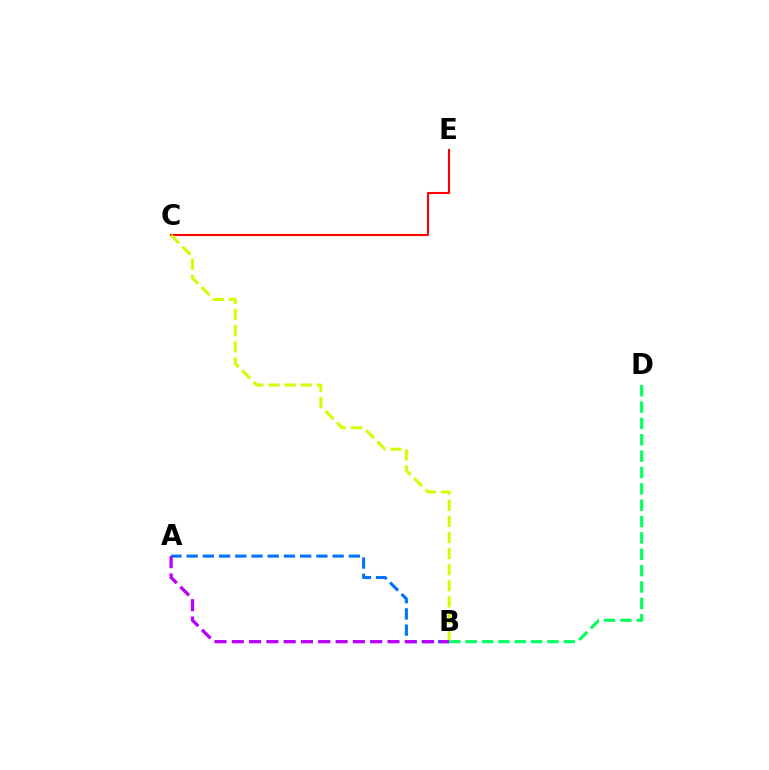{('C', 'E'): [{'color': '#ff0000', 'line_style': 'solid', 'thickness': 1.5}], ('B', 'C'): [{'color': '#d1ff00', 'line_style': 'dashed', 'thickness': 2.19}], ('A', 'B'): [{'color': '#0074ff', 'line_style': 'dashed', 'thickness': 2.2}, {'color': '#b900ff', 'line_style': 'dashed', 'thickness': 2.35}], ('B', 'D'): [{'color': '#00ff5c', 'line_style': 'dashed', 'thickness': 2.22}]}